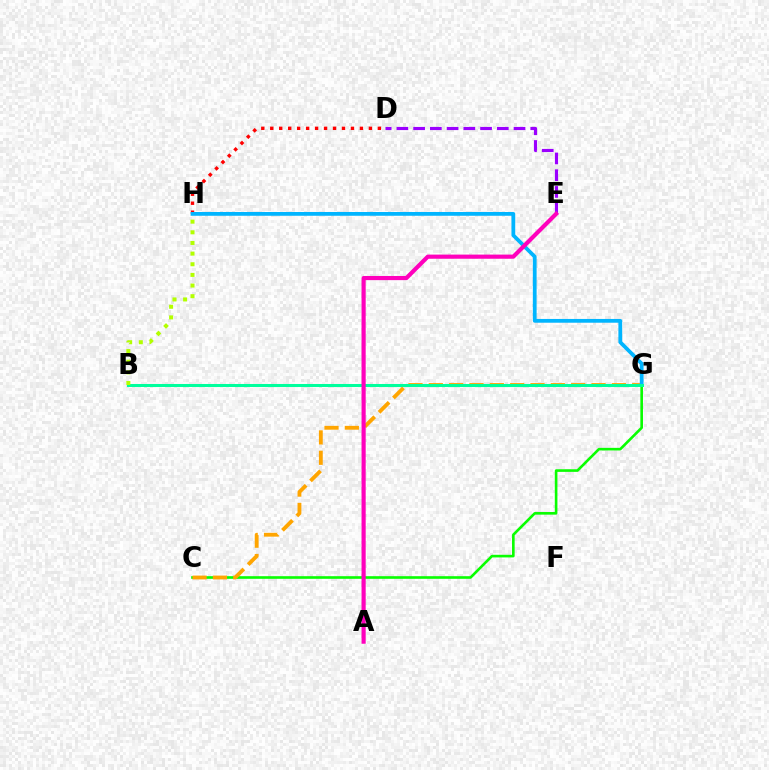{('C', 'G'): [{'color': '#08ff00', 'line_style': 'solid', 'thickness': 1.89}, {'color': '#ffa500', 'line_style': 'dashed', 'thickness': 2.76}], ('D', 'H'): [{'color': '#ff0000', 'line_style': 'dotted', 'thickness': 2.44}], ('D', 'E'): [{'color': '#9b00ff', 'line_style': 'dashed', 'thickness': 2.27}], ('G', 'H'): [{'color': '#00b5ff', 'line_style': 'solid', 'thickness': 2.71}], ('B', 'G'): [{'color': '#0010ff', 'line_style': 'solid', 'thickness': 2.01}, {'color': '#00ff9d', 'line_style': 'solid', 'thickness': 2.19}], ('B', 'H'): [{'color': '#b3ff00', 'line_style': 'dotted', 'thickness': 2.89}], ('A', 'E'): [{'color': '#ff00bd', 'line_style': 'solid', 'thickness': 2.99}]}